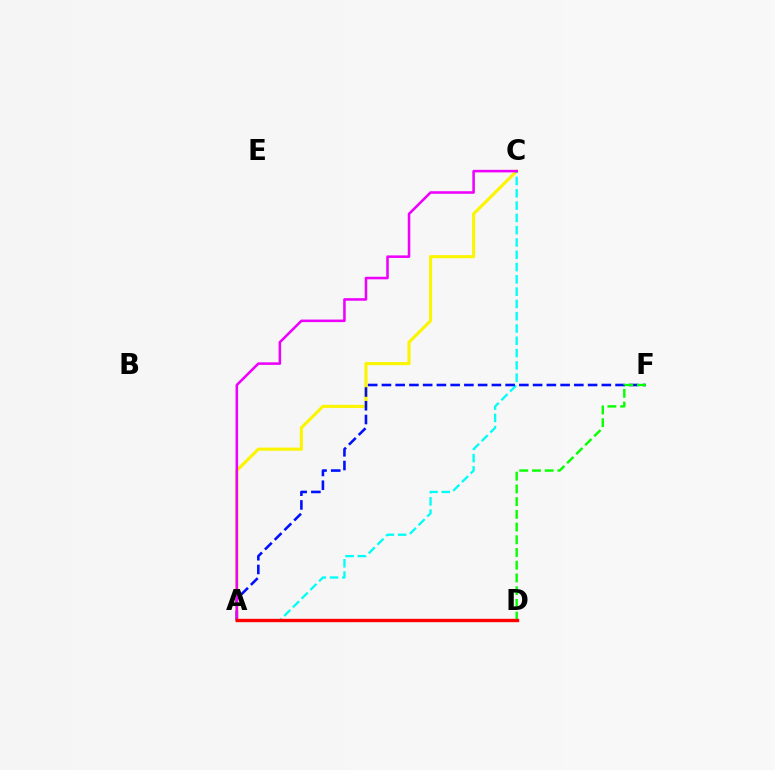{('A', 'C'): [{'color': '#fcf500', 'line_style': 'solid', 'thickness': 2.24}, {'color': '#00fff6', 'line_style': 'dashed', 'thickness': 1.67}, {'color': '#ee00ff', 'line_style': 'solid', 'thickness': 1.84}], ('A', 'F'): [{'color': '#0010ff', 'line_style': 'dashed', 'thickness': 1.87}], ('D', 'F'): [{'color': '#08ff00', 'line_style': 'dashed', 'thickness': 1.73}], ('A', 'D'): [{'color': '#ff0000', 'line_style': 'solid', 'thickness': 2.42}]}